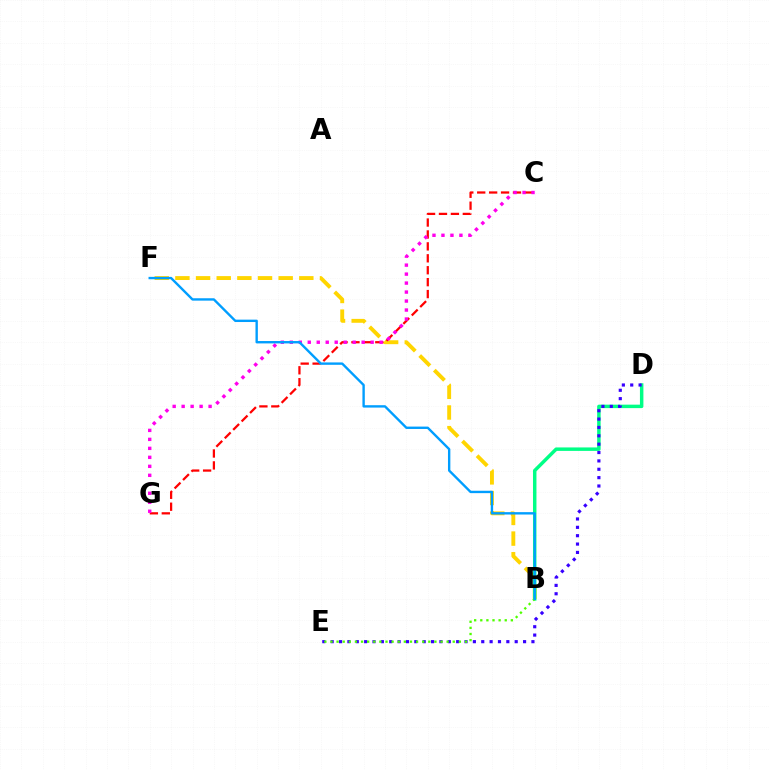{('B', 'F'): [{'color': '#ffd500', 'line_style': 'dashed', 'thickness': 2.81}, {'color': '#009eff', 'line_style': 'solid', 'thickness': 1.71}], ('C', 'G'): [{'color': '#ff0000', 'line_style': 'dashed', 'thickness': 1.62}, {'color': '#ff00ed', 'line_style': 'dotted', 'thickness': 2.44}], ('B', 'D'): [{'color': '#00ff86', 'line_style': 'solid', 'thickness': 2.5}], ('D', 'E'): [{'color': '#3700ff', 'line_style': 'dotted', 'thickness': 2.27}], ('B', 'E'): [{'color': '#4fff00', 'line_style': 'dotted', 'thickness': 1.66}]}